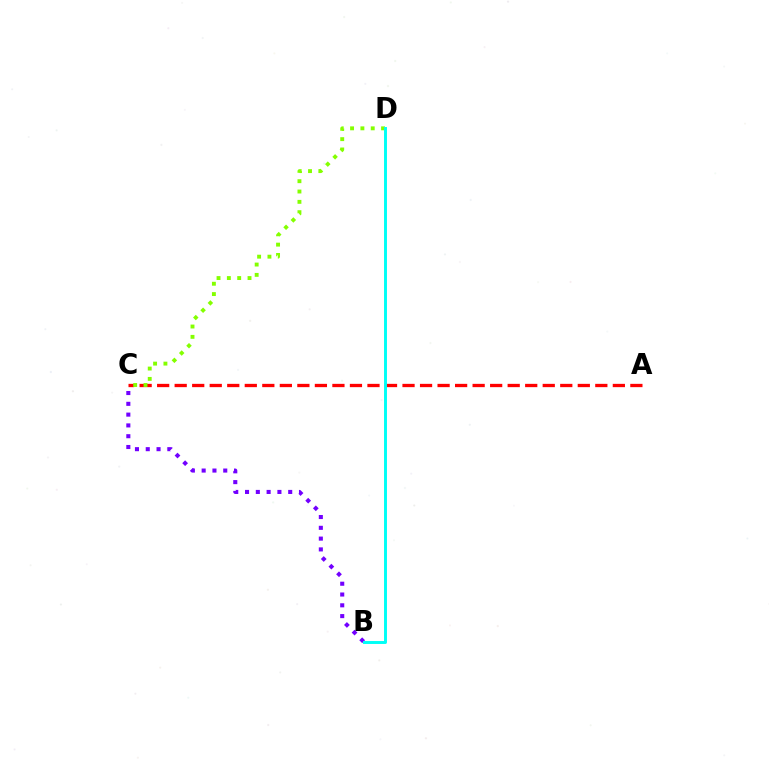{('A', 'C'): [{'color': '#ff0000', 'line_style': 'dashed', 'thickness': 2.38}], ('C', 'D'): [{'color': '#84ff00', 'line_style': 'dotted', 'thickness': 2.81}], ('B', 'C'): [{'color': '#7200ff', 'line_style': 'dotted', 'thickness': 2.93}], ('B', 'D'): [{'color': '#00fff6', 'line_style': 'solid', 'thickness': 2.11}]}